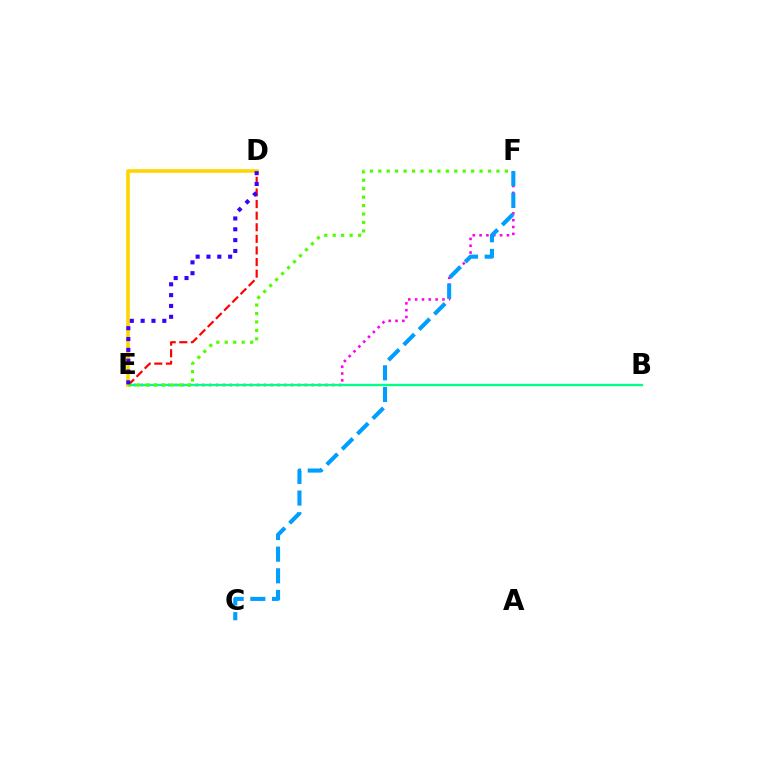{('E', 'F'): [{'color': '#ff00ed', 'line_style': 'dotted', 'thickness': 1.86}, {'color': '#4fff00', 'line_style': 'dotted', 'thickness': 2.29}], ('C', 'F'): [{'color': '#009eff', 'line_style': 'dashed', 'thickness': 2.94}], ('B', 'E'): [{'color': '#00ff86', 'line_style': 'solid', 'thickness': 1.68}], ('D', 'E'): [{'color': '#ff0000', 'line_style': 'dashed', 'thickness': 1.58}, {'color': '#ffd500', 'line_style': 'solid', 'thickness': 2.58}, {'color': '#3700ff', 'line_style': 'dotted', 'thickness': 2.94}]}